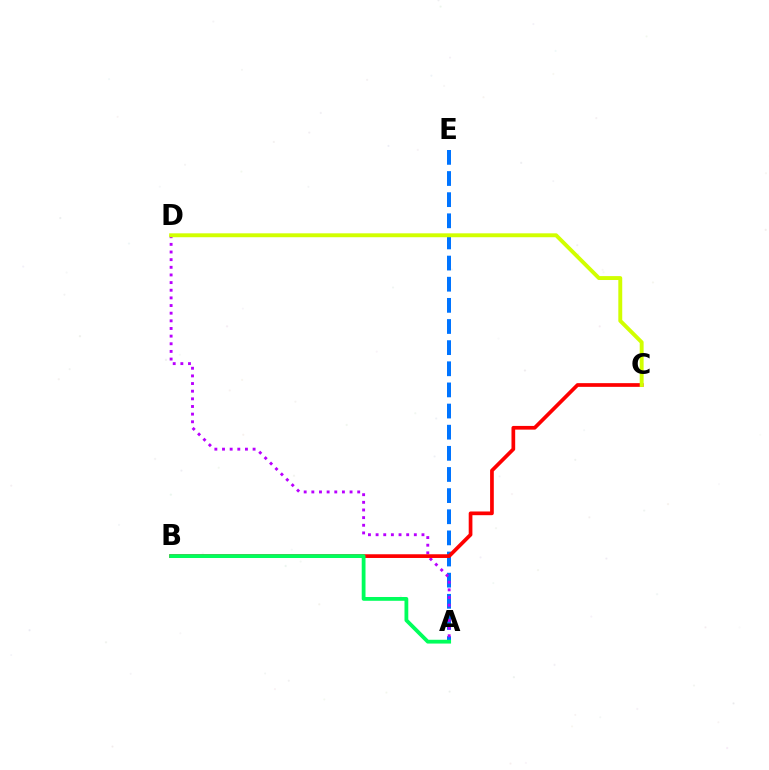{('A', 'E'): [{'color': '#0074ff', 'line_style': 'dashed', 'thickness': 2.87}], ('A', 'D'): [{'color': '#b900ff', 'line_style': 'dotted', 'thickness': 2.08}], ('B', 'C'): [{'color': '#ff0000', 'line_style': 'solid', 'thickness': 2.67}], ('A', 'B'): [{'color': '#00ff5c', 'line_style': 'solid', 'thickness': 2.73}], ('C', 'D'): [{'color': '#d1ff00', 'line_style': 'solid', 'thickness': 2.81}]}